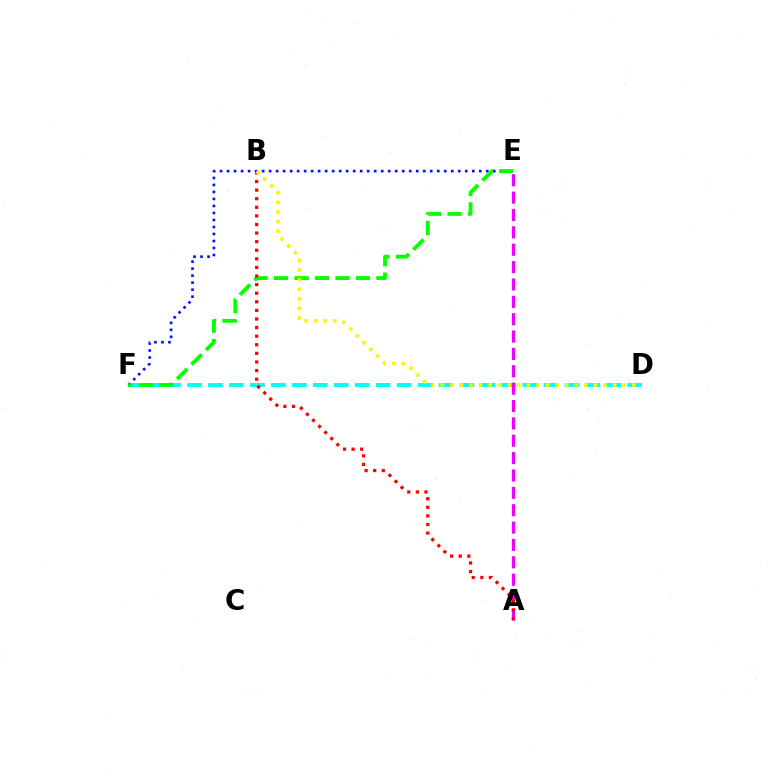{('D', 'F'): [{'color': '#00fff6', 'line_style': 'dashed', 'thickness': 2.85}], ('E', 'F'): [{'color': '#0010ff', 'line_style': 'dotted', 'thickness': 1.9}, {'color': '#08ff00', 'line_style': 'dashed', 'thickness': 2.78}], ('A', 'E'): [{'color': '#ee00ff', 'line_style': 'dashed', 'thickness': 2.36}], ('A', 'B'): [{'color': '#ff0000', 'line_style': 'dotted', 'thickness': 2.33}], ('B', 'D'): [{'color': '#fcf500', 'line_style': 'dotted', 'thickness': 2.6}]}